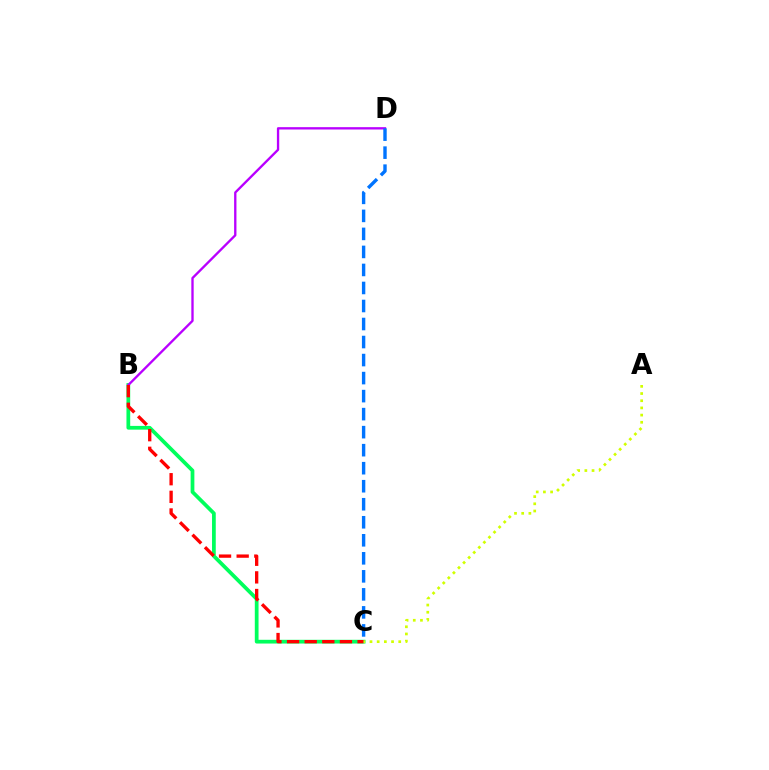{('B', 'C'): [{'color': '#00ff5c', 'line_style': 'solid', 'thickness': 2.69}, {'color': '#ff0000', 'line_style': 'dashed', 'thickness': 2.39}], ('B', 'D'): [{'color': '#b900ff', 'line_style': 'solid', 'thickness': 1.68}], ('C', 'D'): [{'color': '#0074ff', 'line_style': 'dashed', 'thickness': 2.45}], ('A', 'C'): [{'color': '#d1ff00', 'line_style': 'dotted', 'thickness': 1.95}]}